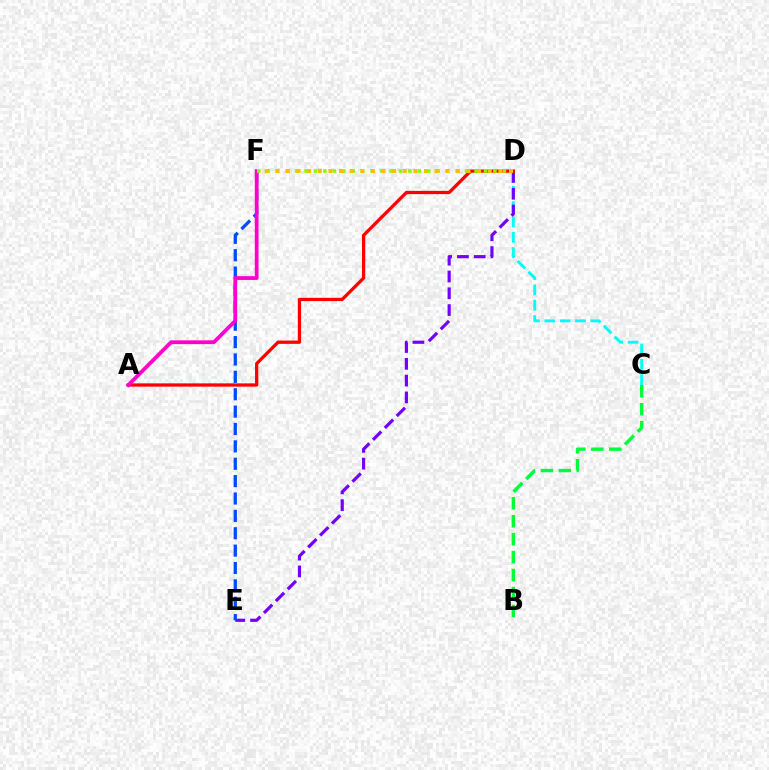{('C', 'D'): [{'color': '#00fff6', 'line_style': 'dashed', 'thickness': 2.09}], ('D', 'E'): [{'color': '#7200ff', 'line_style': 'dashed', 'thickness': 2.28}], ('E', 'F'): [{'color': '#004bff', 'line_style': 'dashed', 'thickness': 2.36}], ('A', 'D'): [{'color': '#ff0000', 'line_style': 'solid', 'thickness': 2.35}], ('B', 'C'): [{'color': '#00ff39', 'line_style': 'dashed', 'thickness': 2.44}], ('A', 'F'): [{'color': '#ff00cf', 'line_style': 'solid', 'thickness': 2.72}], ('D', 'F'): [{'color': '#84ff00', 'line_style': 'dotted', 'thickness': 2.57}, {'color': '#ffbd00', 'line_style': 'dotted', 'thickness': 2.89}]}